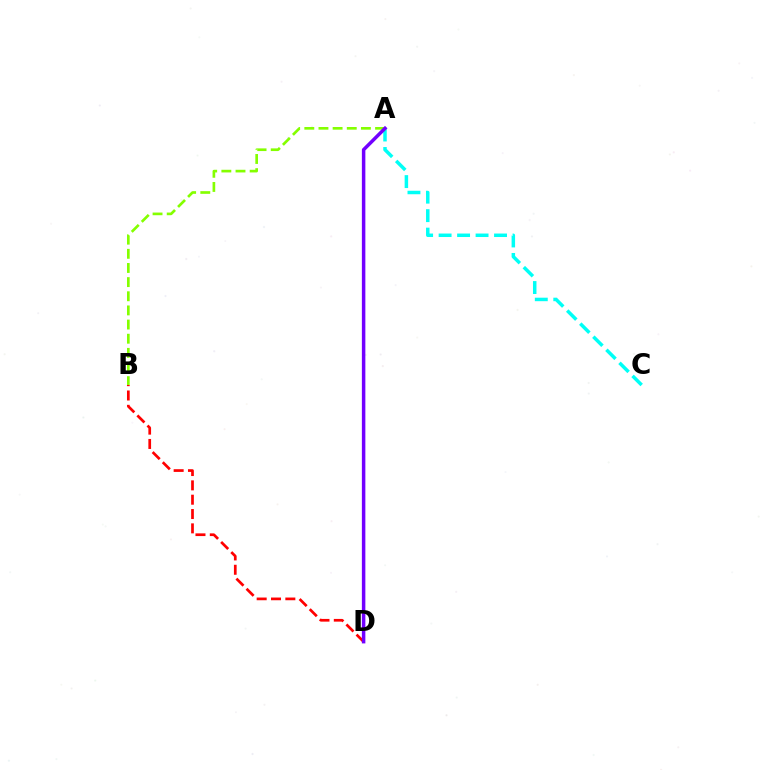{('B', 'D'): [{'color': '#ff0000', 'line_style': 'dashed', 'thickness': 1.95}], ('A', 'B'): [{'color': '#84ff00', 'line_style': 'dashed', 'thickness': 1.92}], ('A', 'C'): [{'color': '#00fff6', 'line_style': 'dashed', 'thickness': 2.51}], ('A', 'D'): [{'color': '#7200ff', 'line_style': 'solid', 'thickness': 2.51}]}